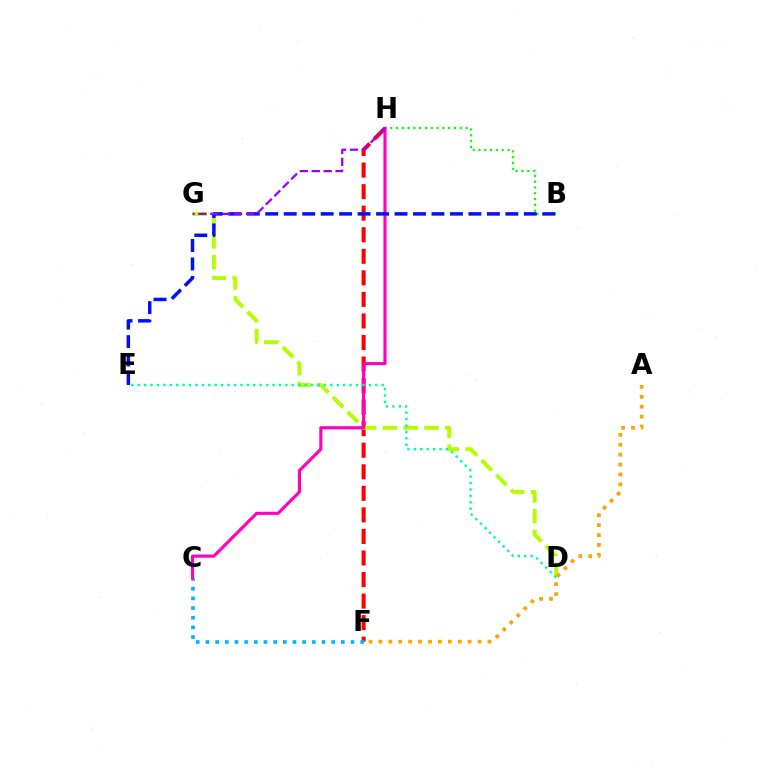{('F', 'H'): [{'color': '#ff0000', 'line_style': 'dashed', 'thickness': 2.93}], ('B', 'H'): [{'color': '#08ff00', 'line_style': 'dotted', 'thickness': 1.58}], ('D', 'G'): [{'color': '#b3ff00', 'line_style': 'dashed', 'thickness': 2.83}], ('C', 'F'): [{'color': '#00b5ff', 'line_style': 'dotted', 'thickness': 2.63}], ('C', 'H'): [{'color': '#ff00bd', 'line_style': 'solid', 'thickness': 2.25}], ('B', 'E'): [{'color': '#0010ff', 'line_style': 'dashed', 'thickness': 2.51}], ('G', 'H'): [{'color': '#9b00ff', 'line_style': 'dashed', 'thickness': 1.62}], ('D', 'E'): [{'color': '#00ff9d', 'line_style': 'dotted', 'thickness': 1.74}], ('A', 'F'): [{'color': '#ffa500', 'line_style': 'dotted', 'thickness': 2.69}]}